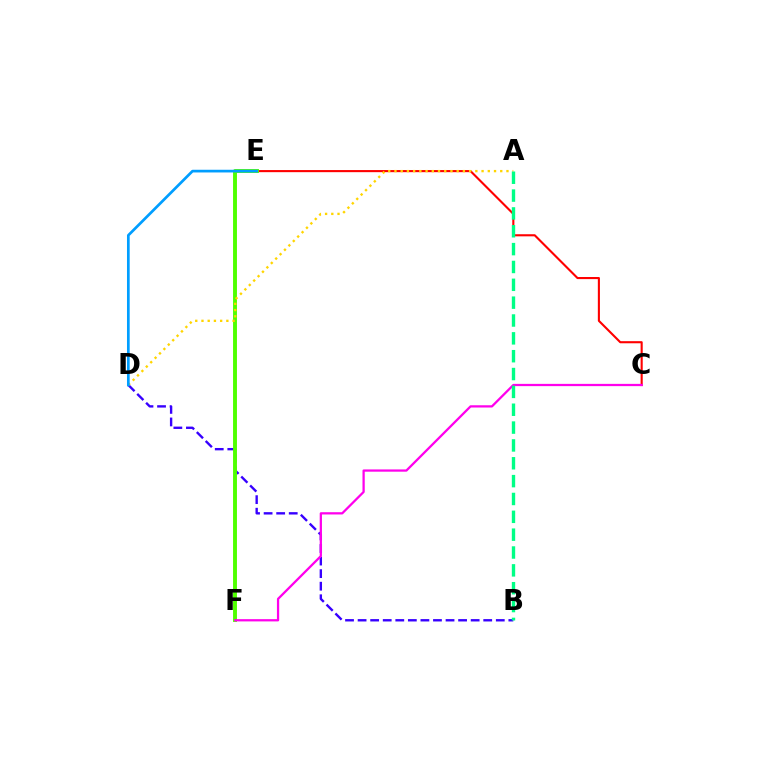{('C', 'E'): [{'color': '#ff0000', 'line_style': 'solid', 'thickness': 1.52}], ('B', 'D'): [{'color': '#3700ff', 'line_style': 'dashed', 'thickness': 1.71}], ('E', 'F'): [{'color': '#4fff00', 'line_style': 'solid', 'thickness': 2.8}], ('A', 'D'): [{'color': '#ffd500', 'line_style': 'dotted', 'thickness': 1.69}], ('C', 'F'): [{'color': '#ff00ed', 'line_style': 'solid', 'thickness': 1.63}], ('D', 'E'): [{'color': '#009eff', 'line_style': 'solid', 'thickness': 1.95}], ('A', 'B'): [{'color': '#00ff86', 'line_style': 'dashed', 'thickness': 2.42}]}